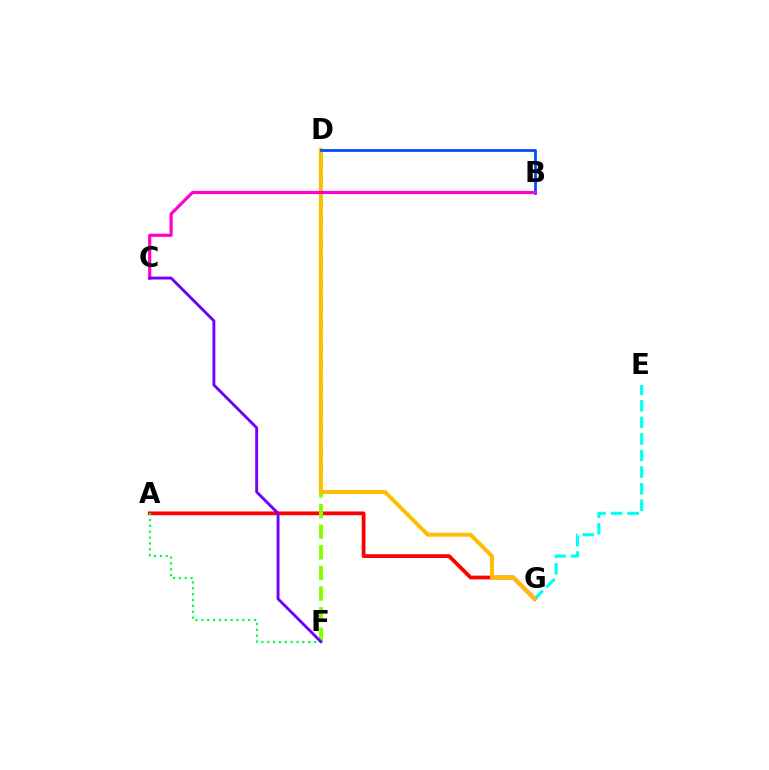{('A', 'G'): [{'color': '#ff0000', 'line_style': 'solid', 'thickness': 2.7}], ('D', 'F'): [{'color': '#84ff00', 'line_style': 'dashed', 'thickness': 2.8}], ('A', 'F'): [{'color': '#00ff39', 'line_style': 'dotted', 'thickness': 1.59}], ('E', 'G'): [{'color': '#00fff6', 'line_style': 'dashed', 'thickness': 2.25}], ('D', 'G'): [{'color': '#ffbd00', 'line_style': 'solid', 'thickness': 2.84}], ('B', 'D'): [{'color': '#004bff', 'line_style': 'solid', 'thickness': 1.99}], ('B', 'C'): [{'color': '#ff00cf', 'line_style': 'solid', 'thickness': 2.28}], ('C', 'F'): [{'color': '#7200ff', 'line_style': 'solid', 'thickness': 2.08}]}